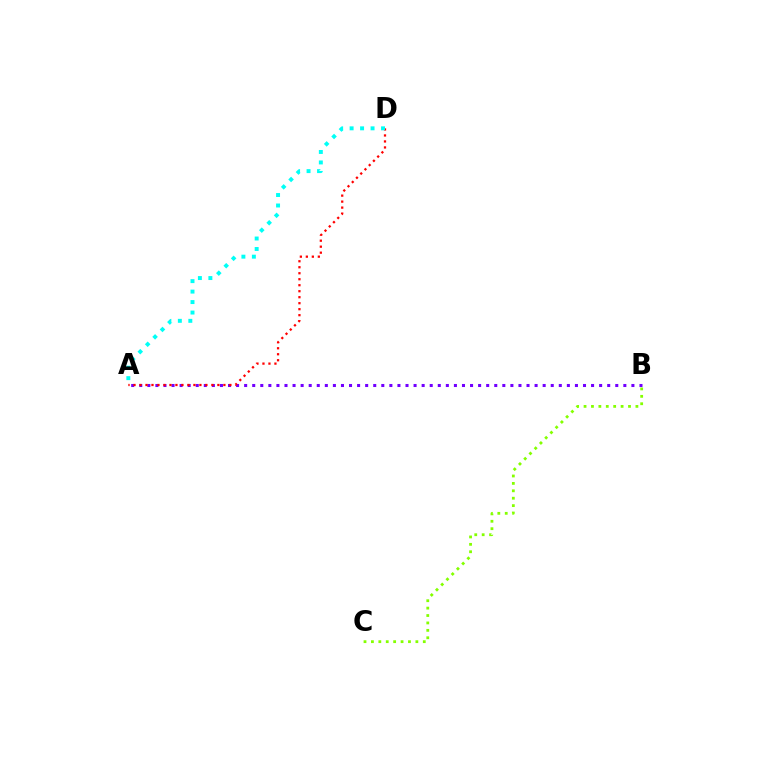{('A', 'B'): [{'color': '#7200ff', 'line_style': 'dotted', 'thickness': 2.19}], ('A', 'D'): [{'color': '#ff0000', 'line_style': 'dotted', 'thickness': 1.63}, {'color': '#00fff6', 'line_style': 'dotted', 'thickness': 2.85}], ('B', 'C'): [{'color': '#84ff00', 'line_style': 'dotted', 'thickness': 2.01}]}